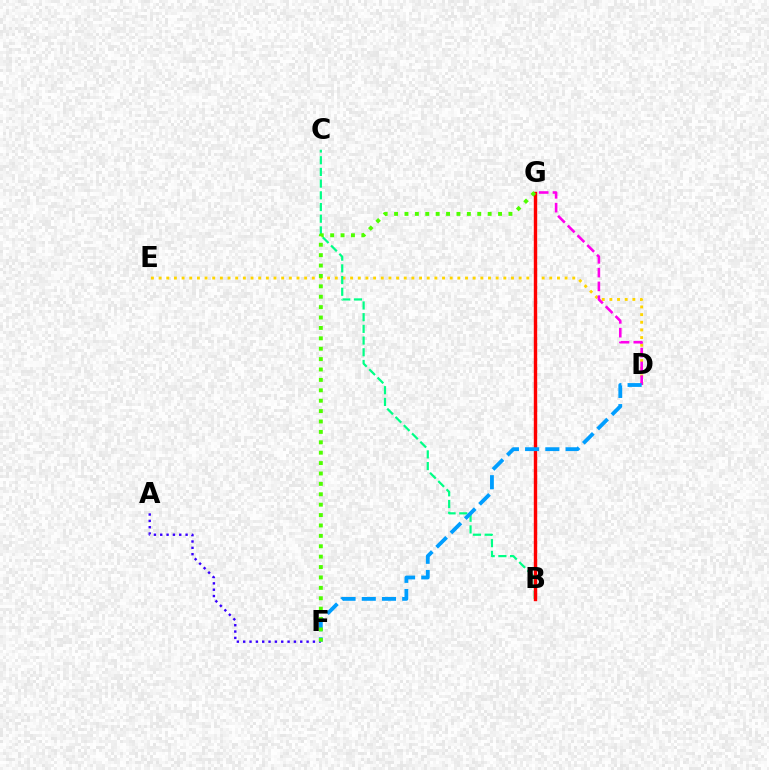{('A', 'F'): [{'color': '#3700ff', 'line_style': 'dotted', 'thickness': 1.72}], ('D', 'E'): [{'color': '#ffd500', 'line_style': 'dotted', 'thickness': 2.08}], ('D', 'G'): [{'color': '#ff00ed', 'line_style': 'dashed', 'thickness': 1.87}], ('B', 'C'): [{'color': '#00ff86', 'line_style': 'dashed', 'thickness': 1.59}], ('B', 'G'): [{'color': '#ff0000', 'line_style': 'solid', 'thickness': 2.45}], ('D', 'F'): [{'color': '#009eff', 'line_style': 'dashed', 'thickness': 2.75}], ('F', 'G'): [{'color': '#4fff00', 'line_style': 'dotted', 'thickness': 2.82}]}